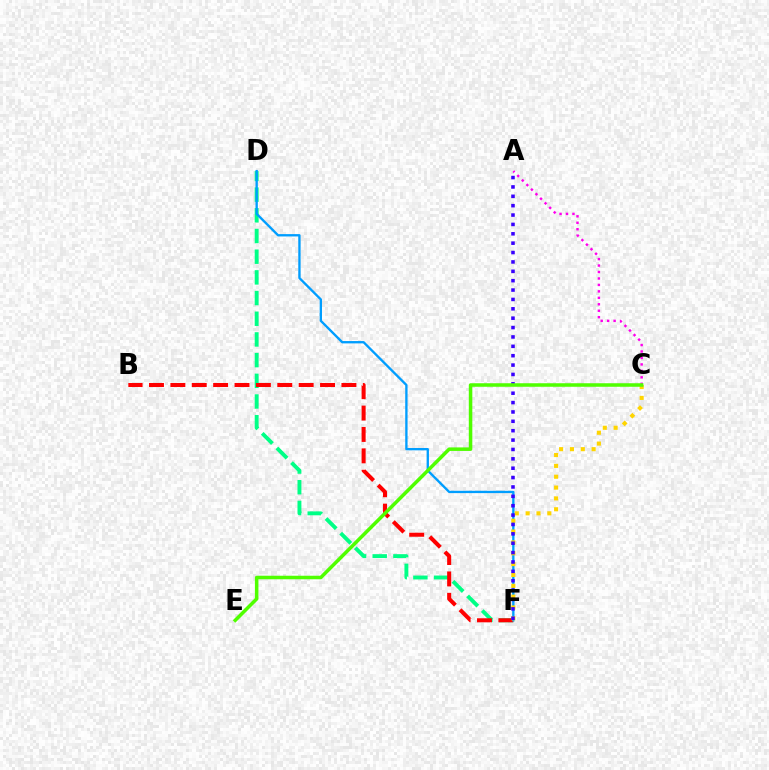{('D', 'F'): [{'color': '#00ff86', 'line_style': 'dashed', 'thickness': 2.81}, {'color': '#009eff', 'line_style': 'solid', 'thickness': 1.69}], ('B', 'F'): [{'color': '#ff0000', 'line_style': 'dashed', 'thickness': 2.9}], ('A', 'C'): [{'color': '#ff00ed', 'line_style': 'dotted', 'thickness': 1.75}], ('C', 'F'): [{'color': '#ffd500', 'line_style': 'dotted', 'thickness': 2.95}], ('A', 'F'): [{'color': '#3700ff', 'line_style': 'dotted', 'thickness': 2.55}], ('C', 'E'): [{'color': '#4fff00', 'line_style': 'solid', 'thickness': 2.54}]}